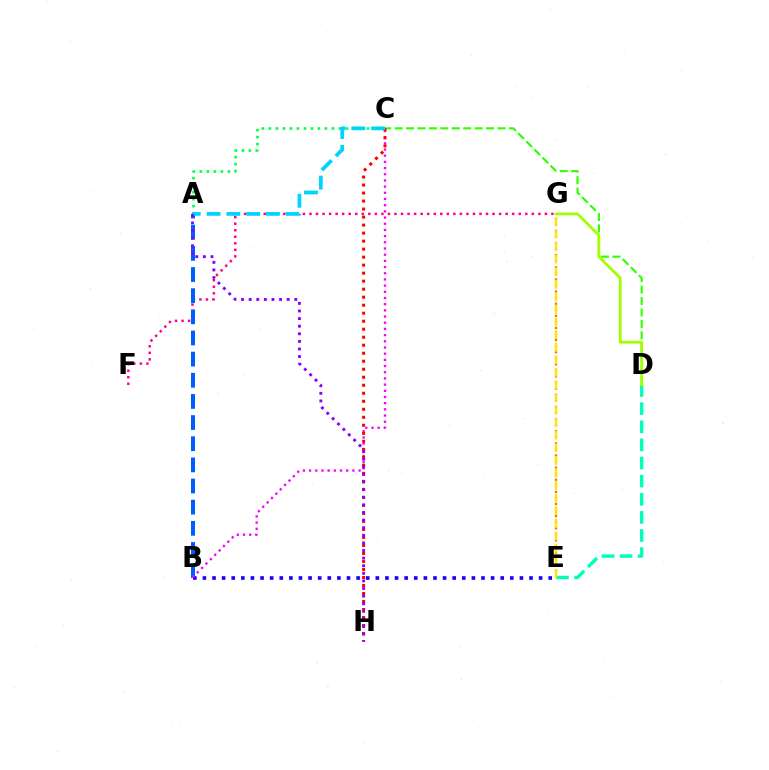{('F', 'G'): [{'color': '#ff0088', 'line_style': 'dotted', 'thickness': 1.78}], ('A', 'B'): [{'color': '#005dff', 'line_style': 'dashed', 'thickness': 2.87}], ('C', 'D'): [{'color': '#31ff00', 'line_style': 'dashed', 'thickness': 1.55}], ('B', 'E'): [{'color': '#1900ff', 'line_style': 'dotted', 'thickness': 2.61}], ('B', 'C'): [{'color': '#fa00f9', 'line_style': 'dotted', 'thickness': 1.68}], ('C', 'H'): [{'color': '#ff0000', 'line_style': 'dotted', 'thickness': 2.18}], ('D', 'E'): [{'color': '#00ffbb', 'line_style': 'dashed', 'thickness': 2.46}], ('E', 'G'): [{'color': '#ff7000', 'line_style': 'dotted', 'thickness': 1.65}, {'color': '#ffe600', 'line_style': 'dashed', 'thickness': 1.71}], ('D', 'G'): [{'color': '#a2ff00', 'line_style': 'solid', 'thickness': 1.99}], ('A', 'C'): [{'color': '#00ff45', 'line_style': 'dotted', 'thickness': 1.9}, {'color': '#00d3ff', 'line_style': 'dashed', 'thickness': 2.69}], ('A', 'H'): [{'color': '#8a00ff', 'line_style': 'dotted', 'thickness': 2.07}]}